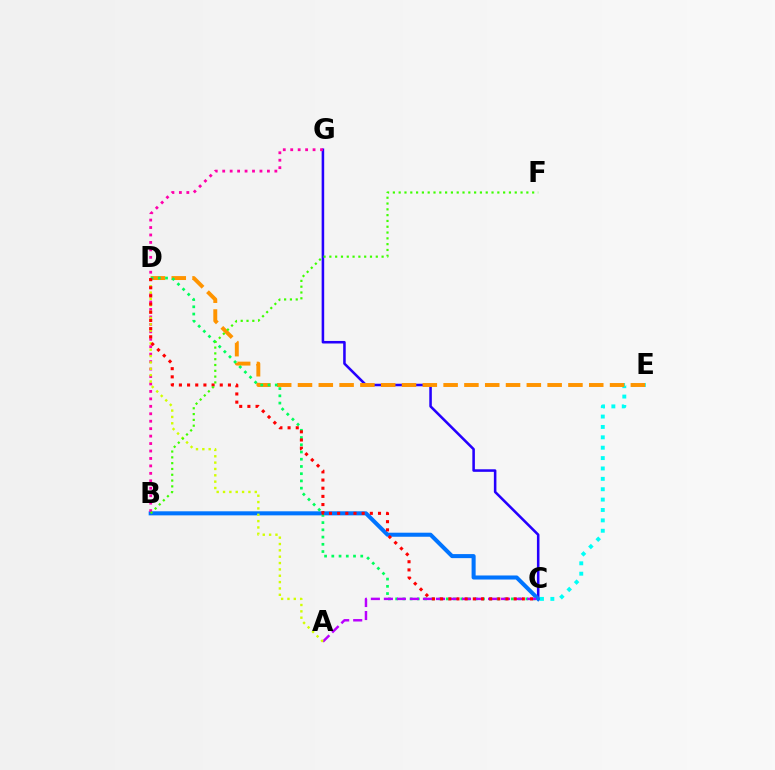{('C', 'G'): [{'color': '#2500ff', 'line_style': 'solid', 'thickness': 1.83}], ('B', 'C'): [{'color': '#0074ff', 'line_style': 'solid', 'thickness': 2.92}], ('C', 'E'): [{'color': '#00fff6', 'line_style': 'dotted', 'thickness': 2.82}], ('D', 'E'): [{'color': '#ff9400', 'line_style': 'dashed', 'thickness': 2.83}], ('C', 'D'): [{'color': '#00ff5c', 'line_style': 'dotted', 'thickness': 1.97}, {'color': '#ff0000', 'line_style': 'dotted', 'thickness': 2.22}], ('B', 'G'): [{'color': '#ff00ac', 'line_style': 'dotted', 'thickness': 2.02}], ('A', 'C'): [{'color': '#b900ff', 'line_style': 'dashed', 'thickness': 1.77}], ('A', 'D'): [{'color': '#d1ff00', 'line_style': 'dotted', 'thickness': 1.72}], ('B', 'F'): [{'color': '#3dff00', 'line_style': 'dotted', 'thickness': 1.58}]}